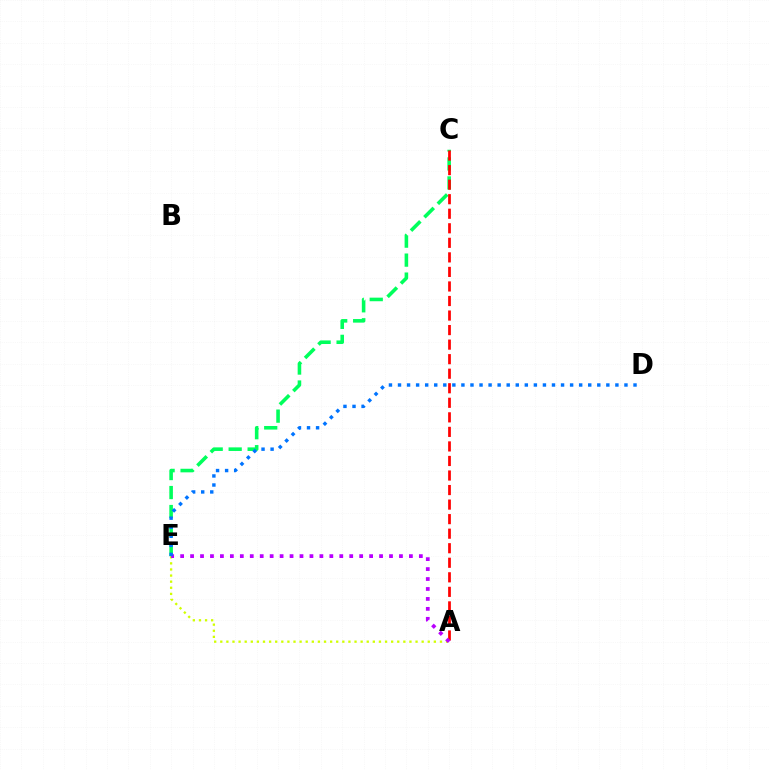{('A', 'E'): [{'color': '#d1ff00', 'line_style': 'dotted', 'thickness': 1.66}, {'color': '#b900ff', 'line_style': 'dotted', 'thickness': 2.7}], ('C', 'E'): [{'color': '#00ff5c', 'line_style': 'dashed', 'thickness': 2.58}], ('A', 'C'): [{'color': '#ff0000', 'line_style': 'dashed', 'thickness': 1.98}], ('D', 'E'): [{'color': '#0074ff', 'line_style': 'dotted', 'thickness': 2.46}]}